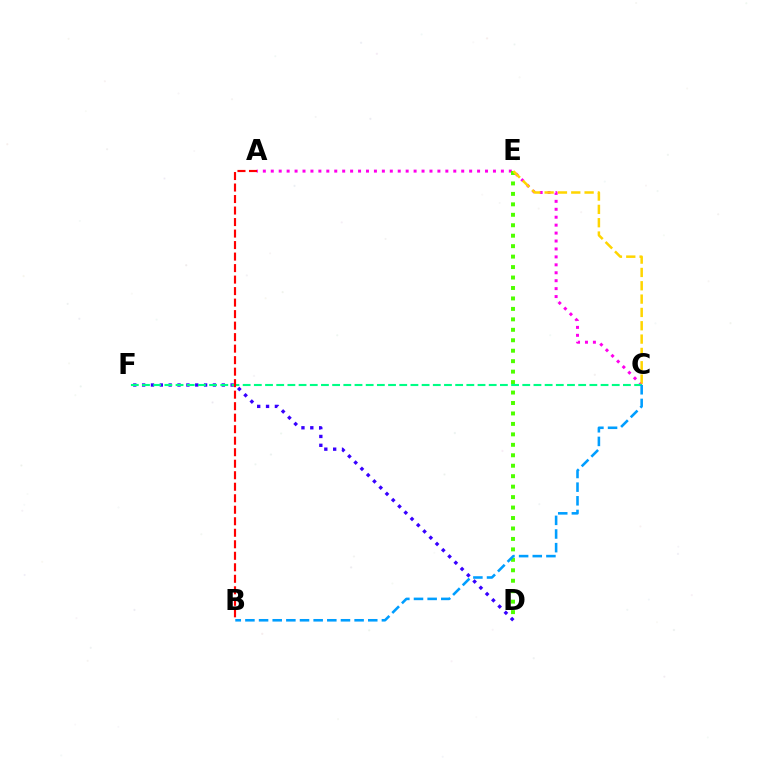{('A', 'C'): [{'color': '#ff00ed', 'line_style': 'dotted', 'thickness': 2.16}], ('D', 'E'): [{'color': '#4fff00', 'line_style': 'dotted', 'thickness': 2.84}], ('D', 'F'): [{'color': '#3700ff', 'line_style': 'dotted', 'thickness': 2.41}], ('C', 'F'): [{'color': '#00ff86', 'line_style': 'dashed', 'thickness': 1.52}], ('A', 'B'): [{'color': '#ff0000', 'line_style': 'dashed', 'thickness': 1.56}], ('B', 'C'): [{'color': '#009eff', 'line_style': 'dashed', 'thickness': 1.85}], ('C', 'E'): [{'color': '#ffd500', 'line_style': 'dashed', 'thickness': 1.81}]}